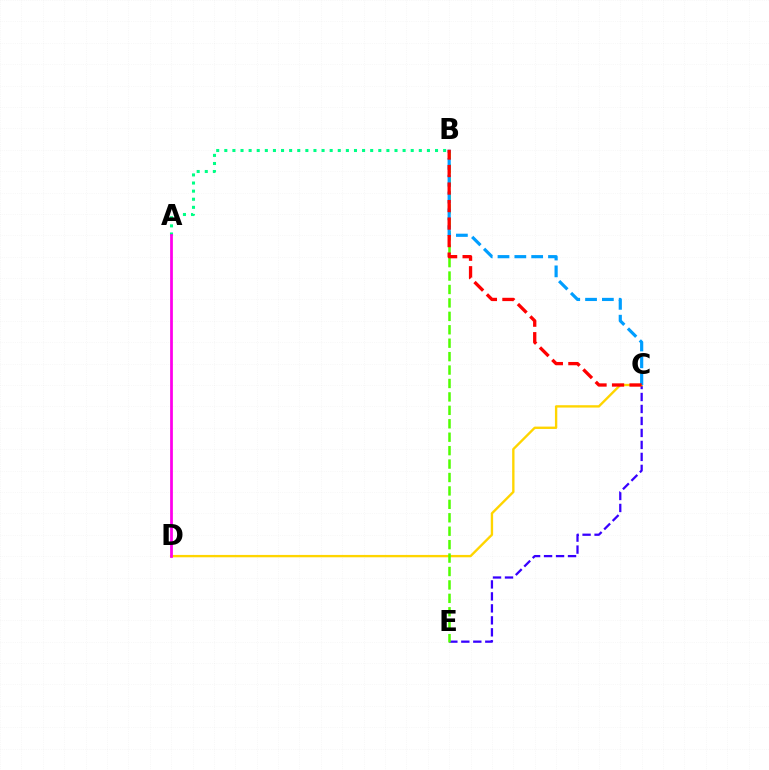{('C', 'E'): [{'color': '#3700ff', 'line_style': 'dashed', 'thickness': 1.63}], ('A', 'B'): [{'color': '#00ff86', 'line_style': 'dotted', 'thickness': 2.2}], ('C', 'D'): [{'color': '#ffd500', 'line_style': 'solid', 'thickness': 1.7}], ('A', 'D'): [{'color': '#ff00ed', 'line_style': 'solid', 'thickness': 1.98}], ('B', 'E'): [{'color': '#4fff00', 'line_style': 'dashed', 'thickness': 1.82}], ('B', 'C'): [{'color': '#009eff', 'line_style': 'dashed', 'thickness': 2.29}, {'color': '#ff0000', 'line_style': 'dashed', 'thickness': 2.38}]}